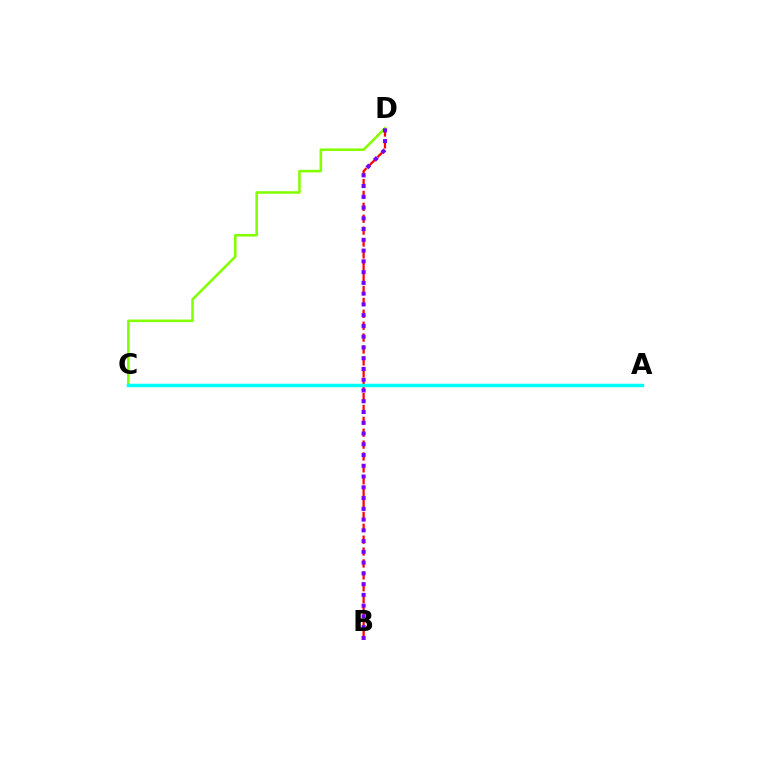{('B', 'D'): [{'color': '#ff0000', 'line_style': 'dashed', 'thickness': 1.61}, {'color': '#7200ff', 'line_style': 'dotted', 'thickness': 2.92}], ('C', 'D'): [{'color': '#84ff00', 'line_style': 'solid', 'thickness': 1.85}], ('A', 'C'): [{'color': '#00fff6', 'line_style': 'solid', 'thickness': 2.5}]}